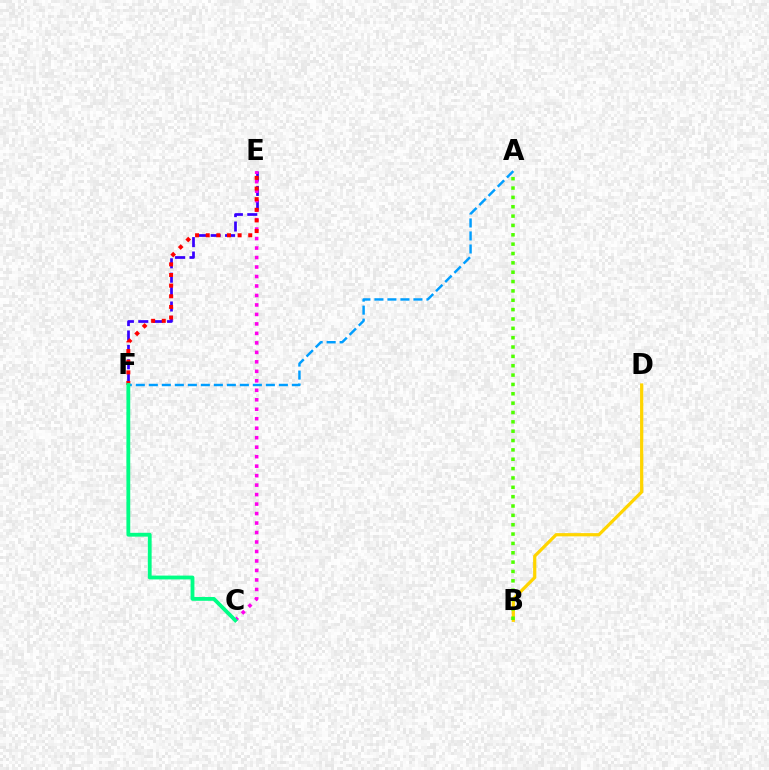{('E', 'F'): [{'color': '#3700ff', 'line_style': 'dashed', 'thickness': 1.96}, {'color': '#ff0000', 'line_style': 'dotted', 'thickness': 2.89}], ('C', 'E'): [{'color': '#ff00ed', 'line_style': 'dotted', 'thickness': 2.58}], ('B', 'D'): [{'color': '#ffd500', 'line_style': 'solid', 'thickness': 2.32}], ('A', 'B'): [{'color': '#4fff00', 'line_style': 'dotted', 'thickness': 2.54}], ('A', 'F'): [{'color': '#009eff', 'line_style': 'dashed', 'thickness': 1.77}], ('C', 'F'): [{'color': '#00ff86', 'line_style': 'solid', 'thickness': 2.75}]}